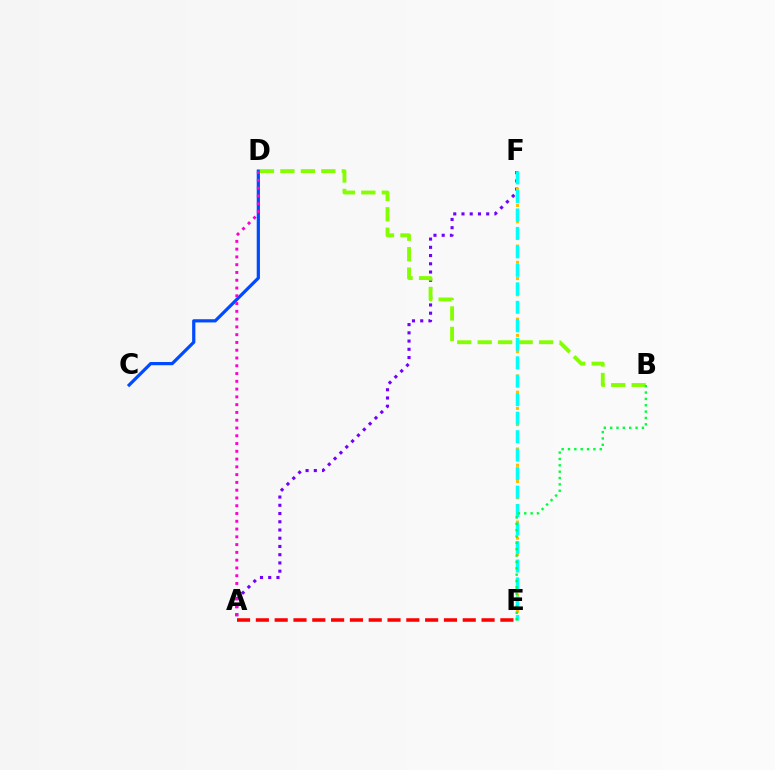{('A', 'E'): [{'color': '#ff0000', 'line_style': 'dashed', 'thickness': 2.56}], ('A', 'F'): [{'color': '#7200ff', 'line_style': 'dotted', 'thickness': 2.24}], ('E', 'F'): [{'color': '#ffbd00', 'line_style': 'dotted', 'thickness': 2.21}, {'color': '#00fff6', 'line_style': 'dashed', 'thickness': 2.51}], ('C', 'D'): [{'color': '#004bff', 'line_style': 'solid', 'thickness': 2.32}], ('B', 'D'): [{'color': '#84ff00', 'line_style': 'dashed', 'thickness': 2.78}], ('B', 'E'): [{'color': '#00ff39', 'line_style': 'dotted', 'thickness': 1.73}], ('A', 'D'): [{'color': '#ff00cf', 'line_style': 'dotted', 'thickness': 2.11}]}